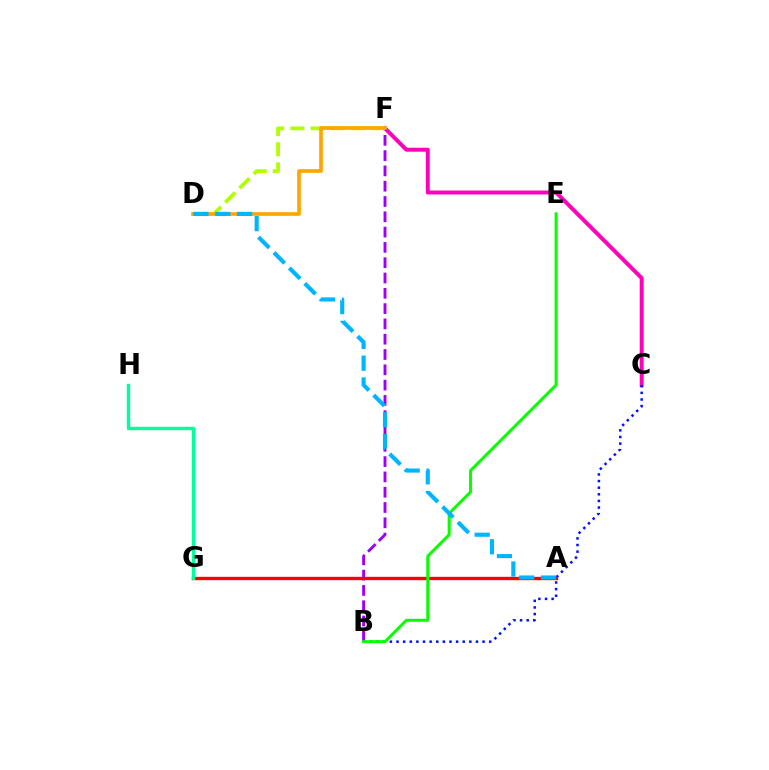{('C', 'F'): [{'color': '#ff00bd', 'line_style': 'solid', 'thickness': 2.84}], ('B', 'F'): [{'color': '#9b00ff', 'line_style': 'dashed', 'thickness': 2.08}], ('B', 'C'): [{'color': '#0010ff', 'line_style': 'dotted', 'thickness': 1.8}], ('A', 'G'): [{'color': '#ff0000', 'line_style': 'solid', 'thickness': 2.41}], ('G', 'H'): [{'color': '#00ff9d', 'line_style': 'solid', 'thickness': 2.46}], ('D', 'F'): [{'color': '#b3ff00', 'line_style': 'dashed', 'thickness': 2.74}, {'color': '#ffa500', 'line_style': 'solid', 'thickness': 2.64}], ('B', 'E'): [{'color': '#08ff00', 'line_style': 'solid', 'thickness': 2.17}], ('A', 'D'): [{'color': '#00b5ff', 'line_style': 'dashed', 'thickness': 2.96}]}